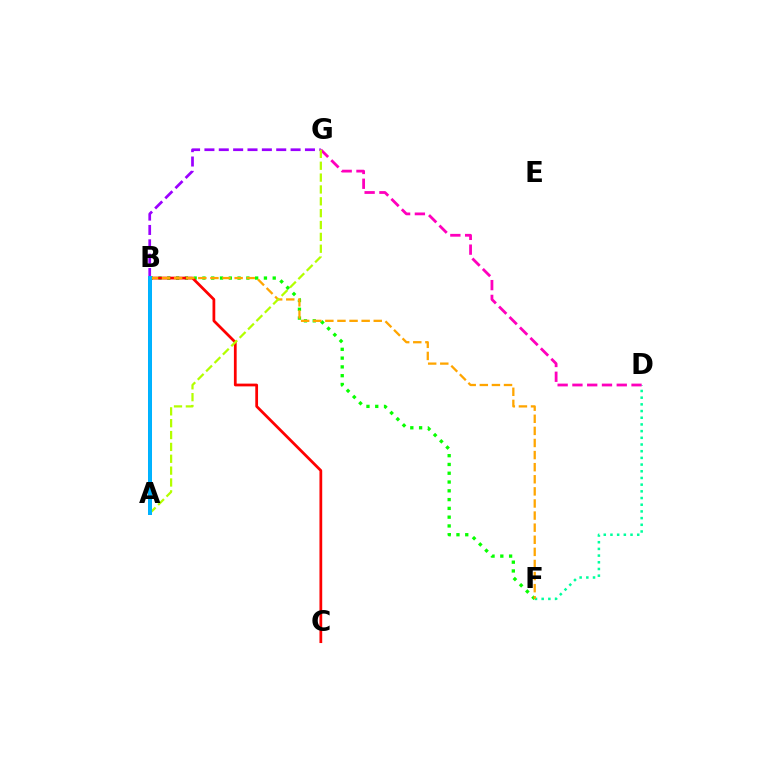{('A', 'B'): [{'color': '#0010ff', 'line_style': 'solid', 'thickness': 2.68}, {'color': '#00b5ff', 'line_style': 'solid', 'thickness': 2.85}], ('B', 'G'): [{'color': '#9b00ff', 'line_style': 'dashed', 'thickness': 1.95}], ('D', 'F'): [{'color': '#00ff9d', 'line_style': 'dotted', 'thickness': 1.82}], ('B', 'F'): [{'color': '#08ff00', 'line_style': 'dotted', 'thickness': 2.39}, {'color': '#ffa500', 'line_style': 'dashed', 'thickness': 1.64}], ('B', 'C'): [{'color': '#ff0000', 'line_style': 'solid', 'thickness': 1.98}], ('D', 'G'): [{'color': '#ff00bd', 'line_style': 'dashed', 'thickness': 2.01}], ('A', 'G'): [{'color': '#b3ff00', 'line_style': 'dashed', 'thickness': 1.61}]}